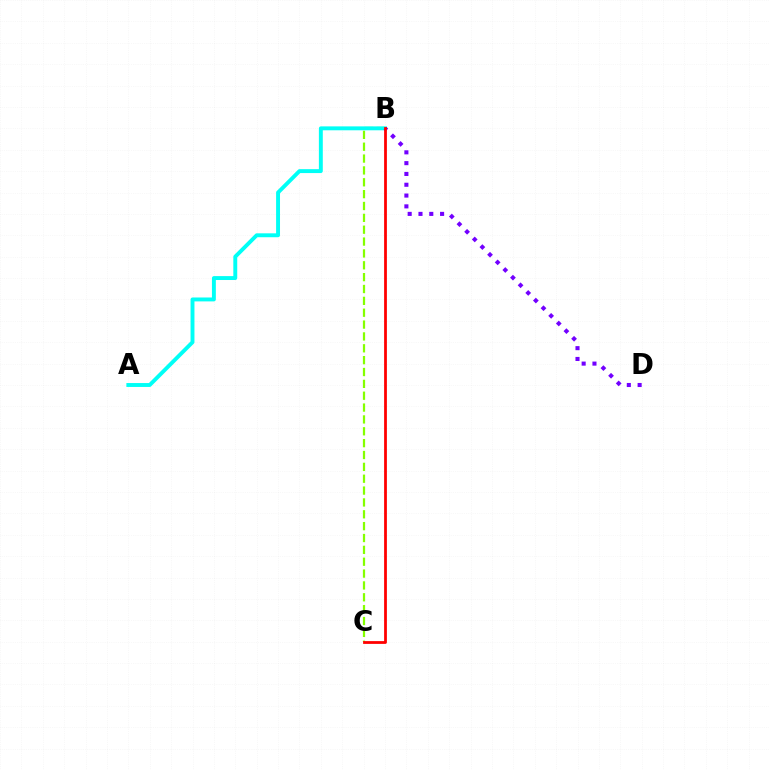{('B', 'C'): [{'color': '#84ff00', 'line_style': 'dashed', 'thickness': 1.61}, {'color': '#ff0000', 'line_style': 'solid', 'thickness': 2.0}], ('A', 'B'): [{'color': '#00fff6', 'line_style': 'solid', 'thickness': 2.82}], ('B', 'D'): [{'color': '#7200ff', 'line_style': 'dotted', 'thickness': 2.94}]}